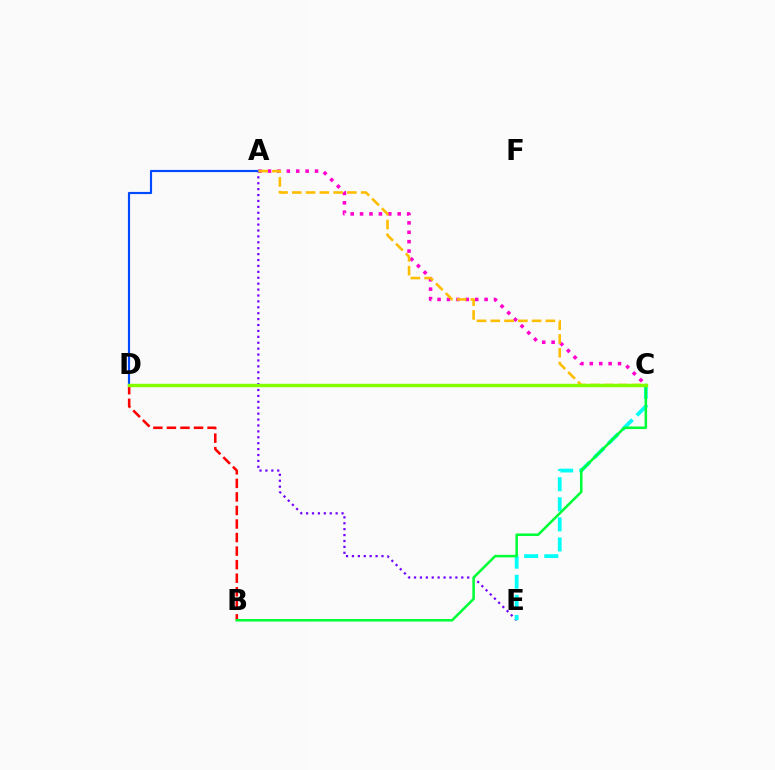{('A', 'C'): [{'color': '#ff00cf', 'line_style': 'dotted', 'thickness': 2.56}, {'color': '#ffbd00', 'line_style': 'dashed', 'thickness': 1.87}], ('B', 'D'): [{'color': '#ff0000', 'line_style': 'dashed', 'thickness': 1.84}], ('A', 'E'): [{'color': '#7200ff', 'line_style': 'dotted', 'thickness': 1.61}], ('C', 'E'): [{'color': '#00fff6', 'line_style': 'dashed', 'thickness': 2.73}], ('B', 'C'): [{'color': '#00ff39', 'line_style': 'solid', 'thickness': 1.84}], ('A', 'D'): [{'color': '#004bff', 'line_style': 'solid', 'thickness': 1.57}], ('C', 'D'): [{'color': '#84ff00', 'line_style': 'solid', 'thickness': 2.46}]}